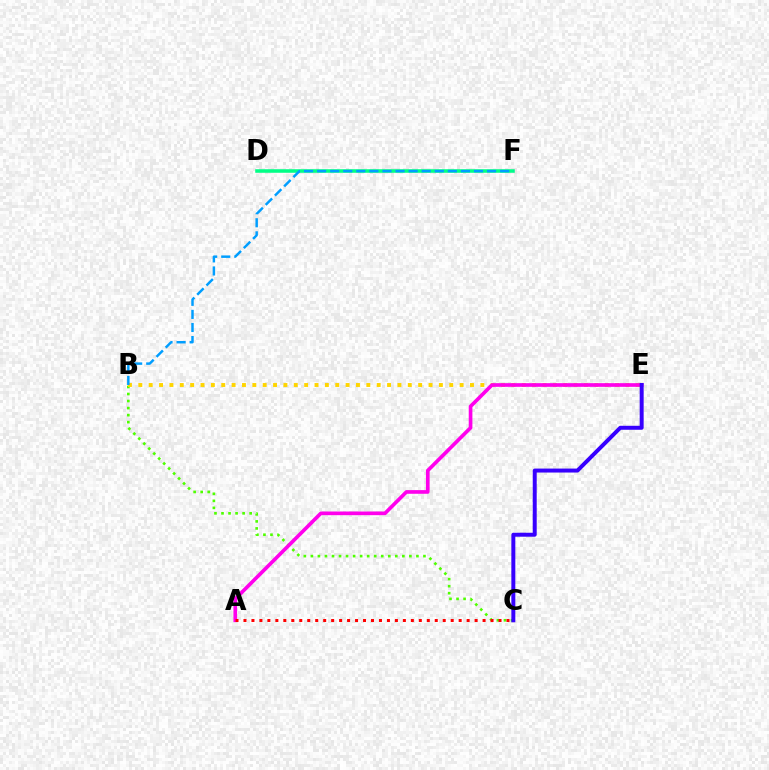{('B', 'C'): [{'color': '#4fff00', 'line_style': 'dotted', 'thickness': 1.91}], ('D', 'F'): [{'color': '#00ff86', 'line_style': 'solid', 'thickness': 2.55}], ('B', 'E'): [{'color': '#ffd500', 'line_style': 'dotted', 'thickness': 2.82}], ('A', 'E'): [{'color': '#ff00ed', 'line_style': 'solid', 'thickness': 2.64}], ('A', 'C'): [{'color': '#ff0000', 'line_style': 'dotted', 'thickness': 2.17}], ('C', 'E'): [{'color': '#3700ff', 'line_style': 'solid', 'thickness': 2.86}], ('B', 'F'): [{'color': '#009eff', 'line_style': 'dashed', 'thickness': 1.78}]}